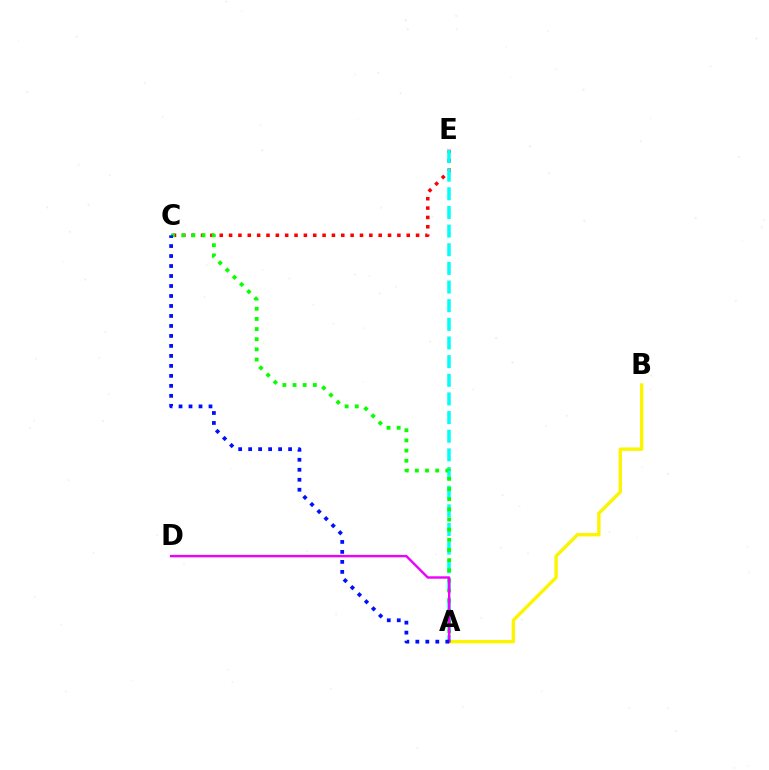{('C', 'E'): [{'color': '#ff0000', 'line_style': 'dotted', 'thickness': 2.54}], ('A', 'E'): [{'color': '#00fff6', 'line_style': 'dashed', 'thickness': 2.53}], ('A', 'B'): [{'color': '#fcf500', 'line_style': 'solid', 'thickness': 2.43}], ('A', 'C'): [{'color': '#08ff00', 'line_style': 'dotted', 'thickness': 2.76}, {'color': '#0010ff', 'line_style': 'dotted', 'thickness': 2.71}], ('A', 'D'): [{'color': '#ee00ff', 'line_style': 'solid', 'thickness': 1.73}]}